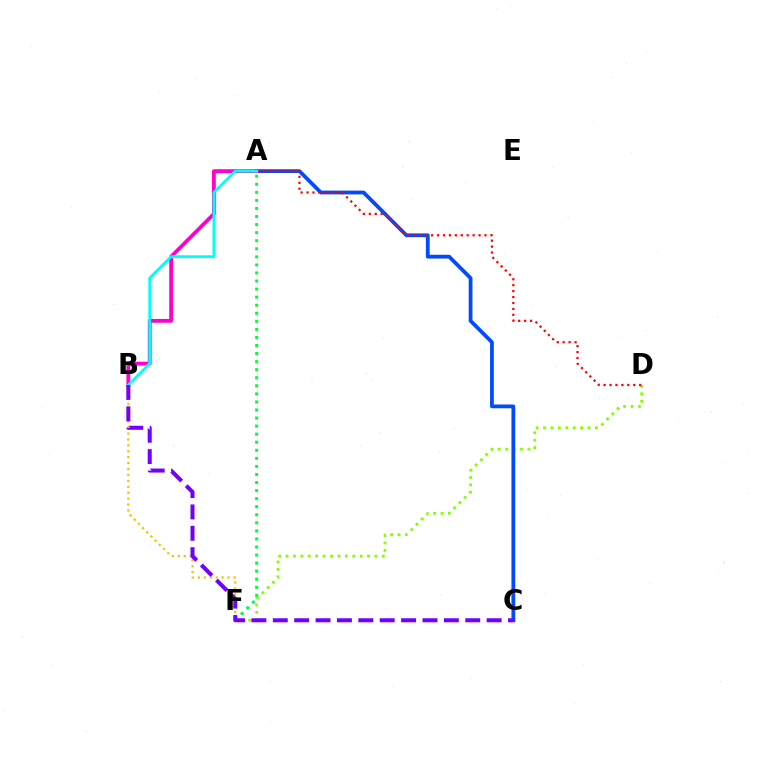{('D', 'F'): [{'color': '#84ff00', 'line_style': 'dotted', 'thickness': 2.01}], ('B', 'F'): [{'color': '#ffbd00', 'line_style': 'dotted', 'thickness': 1.61}], ('A', 'C'): [{'color': '#004bff', 'line_style': 'solid', 'thickness': 2.72}], ('A', 'D'): [{'color': '#ff0000', 'line_style': 'dotted', 'thickness': 1.61}], ('A', 'B'): [{'color': '#ff00cf', 'line_style': 'solid', 'thickness': 2.74}, {'color': '#00fff6', 'line_style': 'solid', 'thickness': 2.01}], ('A', 'F'): [{'color': '#00ff39', 'line_style': 'dotted', 'thickness': 2.19}], ('B', 'C'): [{'color': '#7200ff', 'line_style': 'dashed', 'thickness': 2.91}]}